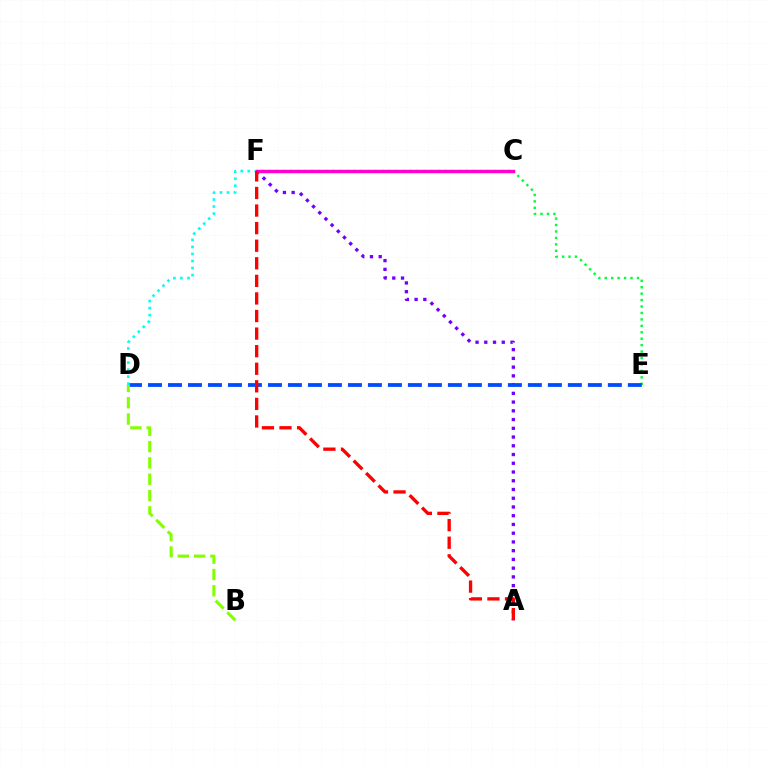{('C', 'F'): [{'color': '#ffbd00', 'line_style': 'solid', 'thickness': 2.47}, {'color': '#ff00cf', 'line_style': 'solid', 'thickness': 2.34}], ('A', 'F'): [{'color': '#7200ff', 'line_style': 'dotted', 'thickness': 2.37}, {'color': '#ff0000', 'line_style': 'dashed', 'thickness': 2.39}], ('C', 'E'): [{'color': '#00ff39', 'line_style': 'dotted', 'thickness': 1.75}], ('D', 'E'): [{'color': '#004bff', 'line_style': 'dashed', 'thickness': 2.72}], ('C', 'D'): [{'color': '#00fff6', 'line_style': 'dotted', 'thickness': 1.91}], ('B', 'D'): [{'color': '#84ff00', 'line_style': 'dashed', 'thickness': 2.22}]}